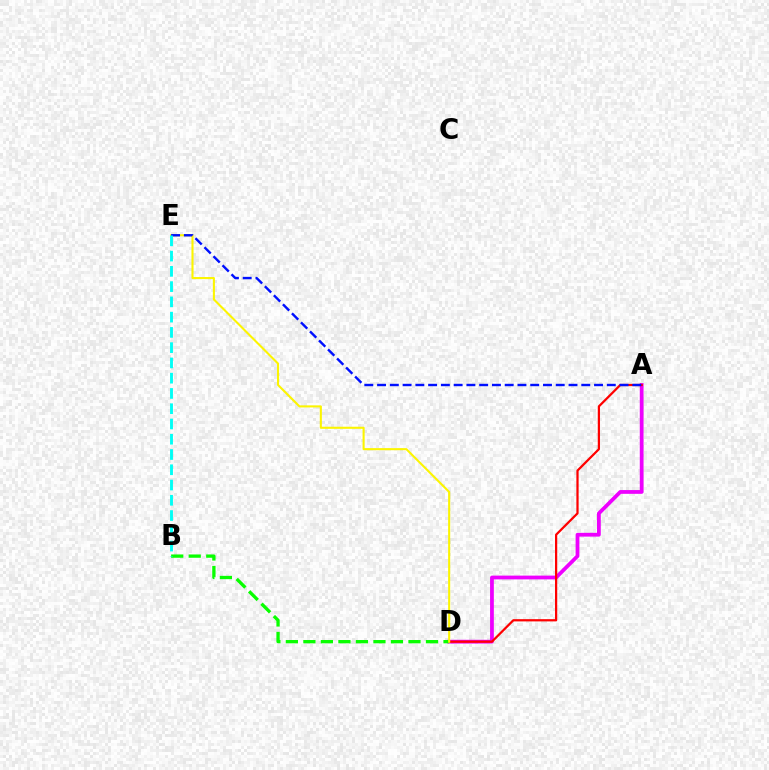{('A', 'D'): [{'color': '#ee00ff', 'line_style': 'solid', 'thickness': 2.72}, {'color': '#ff0000', 'line_style': 'solid', 'thickness': 1.61}], ('B', 'D'): [{'color': '#08ff00', 'line_style': 'dashed', 'thickness': 2.38}], ('D', 'E'): [{'color': '#fcf500', 'line_style': 'solid', 'thickness': 1.5}], ('A', 'E'): [{'color': '#0010ff', 'line_style': 'dashed', 'thickness': 1.73}], ('B', 'E'): [{'color': '#00fff6', 'line_style': 'dashed', 'thickness': 2.07}]}